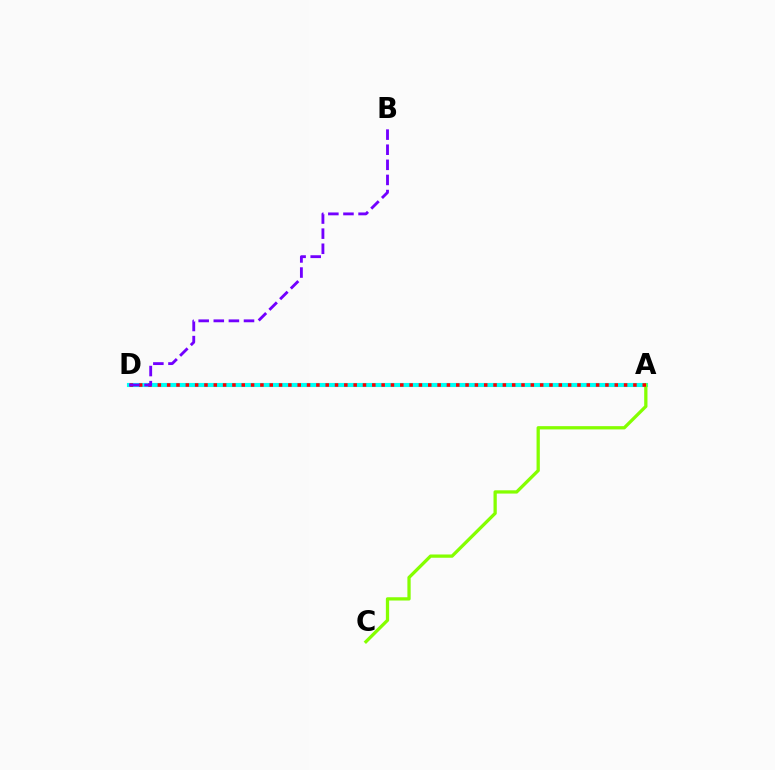{('A', 'D'): [{'color': '#00fff6', 'line_style': 'solid', 'thickness': 2.95}, {'color': '#ff0000', 'line_style': 'dotted', 'thickness': 2.53}], ('A', 'C'): [{'color': '#84ff00', 'line_style': 'solid', 'thickness': 2.35}], ('B', 'D'): [{'color': '#7200ff', 'line_style': 'dashed', 'thickness': 2.05}]}